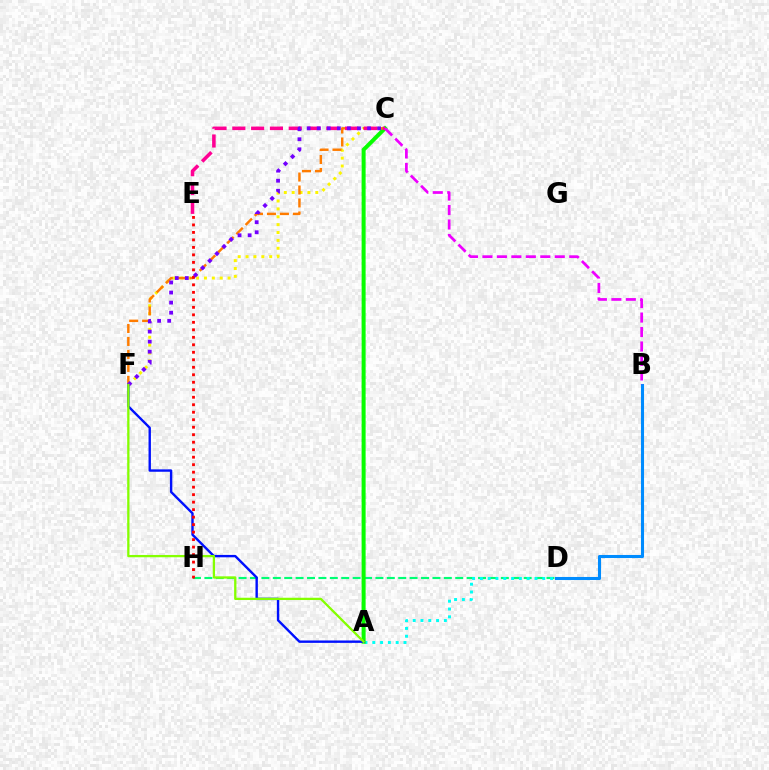{('D', 'H'): [{'color': '#00ff74', 'line_style': 'dashed', 'thickness': 1.55}], ('A', 'D'): [{'color': '#00fff6', 'line_style': 'dotted', 'thickness': 2.12}], ('C', 'F'): [{'color': '#fcf500', 'line_style': 'dotted', 'thickness': 2.14}, {'color': '#ff7c00', 'line_style': 'dashed', 'thickness': 1.76}, {'color': '#7200ff', 'line_style': 'dotted', 'thickness': 2.73}], ('A', 'C'): [{'color': '#08ff00', 'line_style': 'solid', 'thickness': 2.88}], ('B', 'D'): [{'color': '#008cff', 'line_style': 'solid', 'thickness': 2.21}], ('A', 'F'): [{'color': '#0010ff', 'line_style': 'solid', 'thickness': 1.72}, {'color': '#84ff00', 'line_style': 'solid', 'thickness': 1.65}], ('C', 'E'): [{'color': '#ff0094', 'line_style': 'dashed', 'thickness': 2.55}], ('E', 'H'): [{'color': '#ff0000', 'line_style': 'dotted', 'thickness': 2.04}], ('B', 'C'): [{'color': '#ee00ff', 'line_style': 'dashed', 'thickness': 1.97}]}